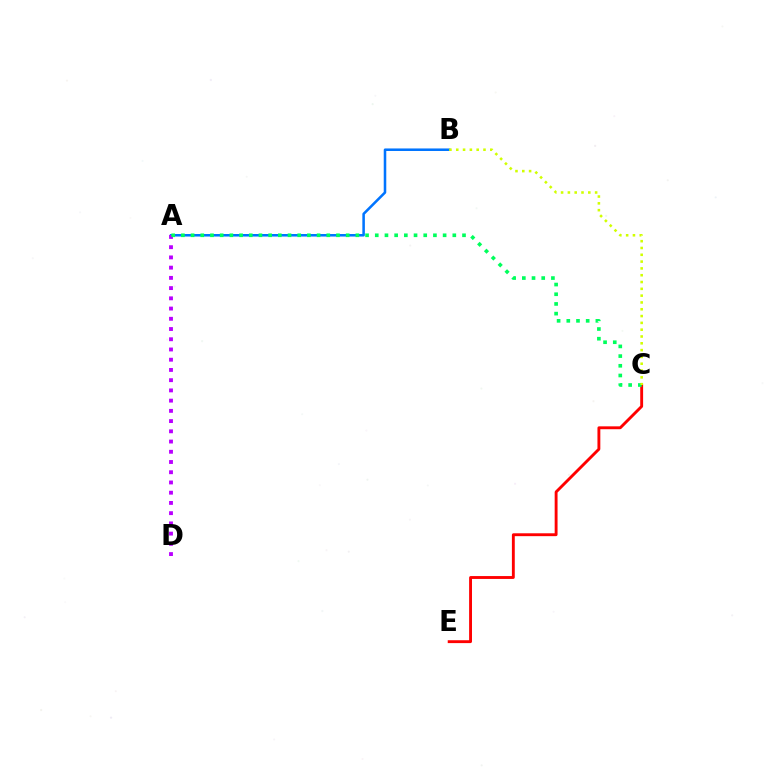{('C', 'E'): [{'color': '#ff0000', 'line_style': 'solid', 'thickness': 2.07}], ('A', 'B'): [{'color': '#0074ff', 'line_style': 'solid', 'thickness': 1.83}], ('A', 'D'): [{'color': '#b900ff', 'line_style': 'dotted', 'thickness': 2.78}], ('A', 'C'): [{'color': '#00ff5c', 'line_style': 'dotted', 'thickness': 2.63}], ('B', 'C'): [{'color': '#d1ff00', 'line_style': 'dotted', 'thickness': 1.85}]}